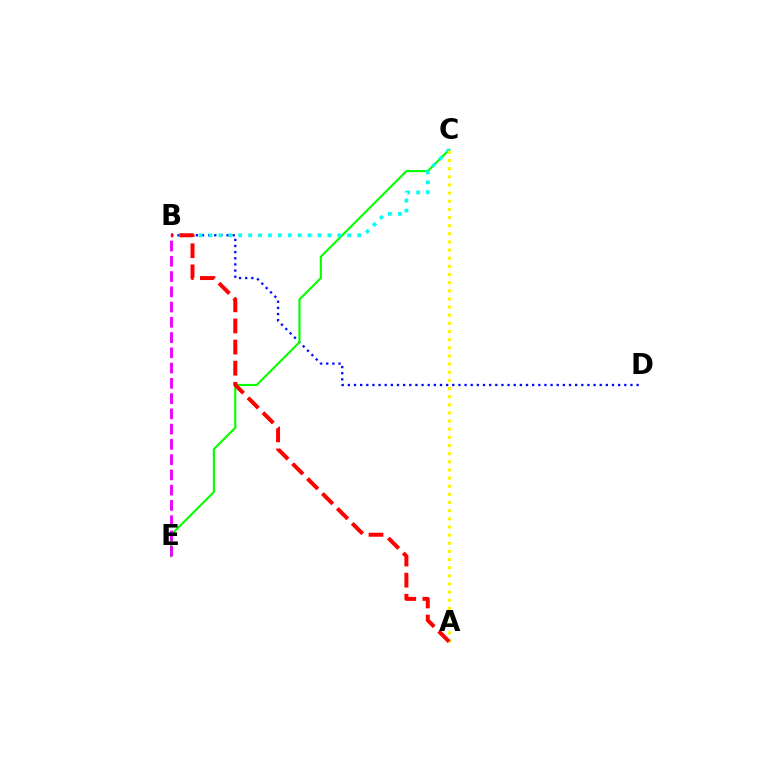{('B', 'D'): [{'color': '#0010ff', 'line_style': 'dotted', 'thickness': 1.67}], ('C', 'E'): [{'color': '#08ff00', 'line_style': 'solid', 'thickness': 1.55}], ('B', 'C'): [{'color': '#00fff6', 'line_style': 'dotted', 'thickness': 2.69}], ('B', 'E'): [{'color': '#ee00ff', 'line_style': 'dashed', 'thickness': 2.07}], ('A', 'C'): [{'color': '#fcf500', 'line_style': 'dotted', 'thickness': 2.21}], ('A', 'B'): [{'color': '#ff0000', 'line_style': 'dashed', 'thickness': 2.87}]}